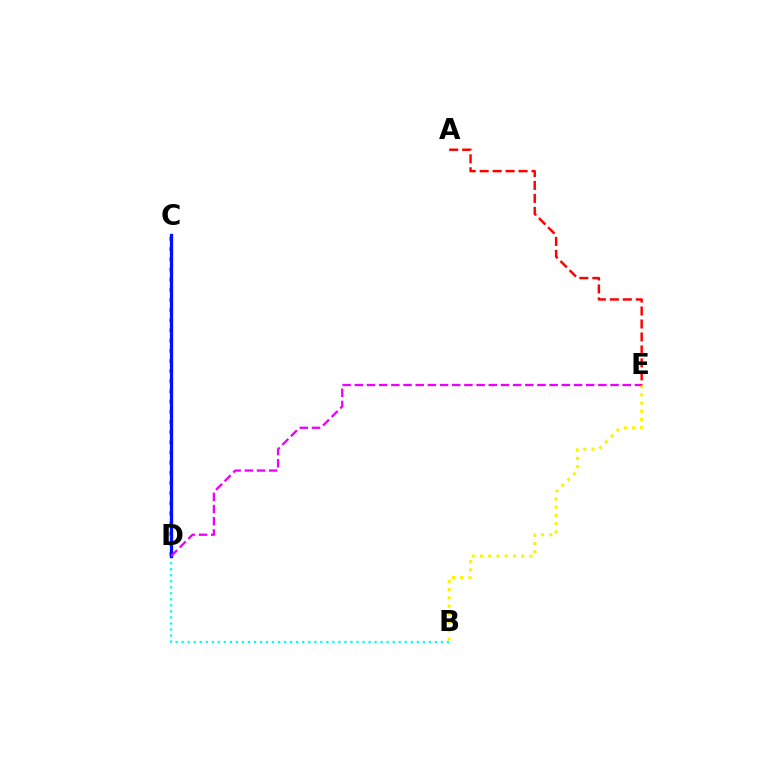{('C', 'D'): [{'color': '#08ff00', 'line_style': 'dotted', 'thickness': 2.76}, {'color': '#0010ff', 'line_style': 'solid', 'thickness': 2.36}], ('B', 'D'): [{'color': '#00fff6', 'line_style': 'dotted', 'thickness': 1.64}], ('B', 'E'): [{'color': '#fcf500', 'line_style': 'dotted', 'thickness': 2.24}], ('D', 'E'): [{'color': '#ee00ff', 'line_style': 'dashed', 'thickness': 1.65}], ('A', 'E'): [{'color': '#ff0000', 'line_style': 'dashed', 'thickness': 1.76}]}